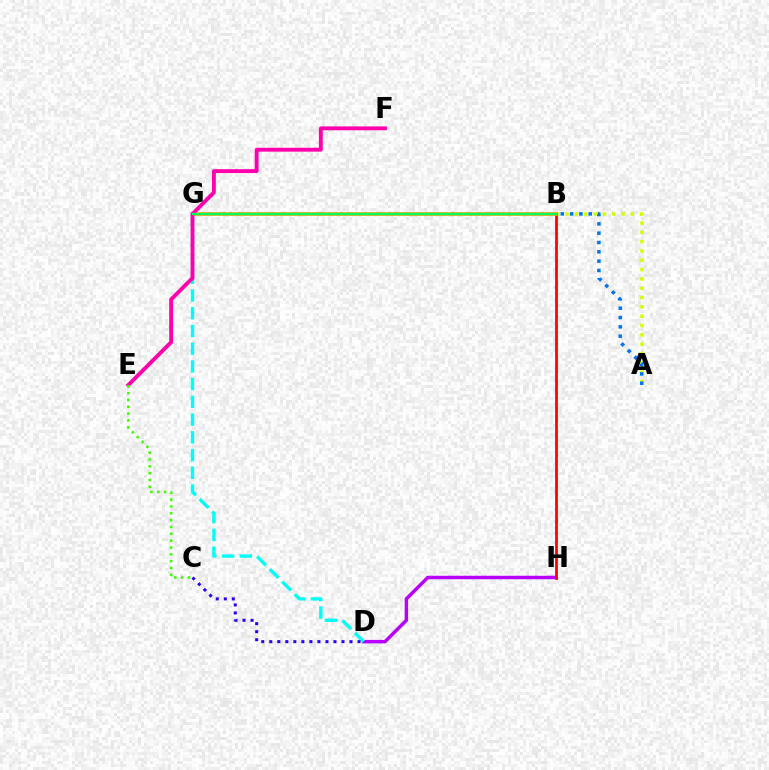{('A', 'B'): [{'color': '#d1ff00', 'line_style': 'dotted', 'thickness': 2.53}, {'color': '#0074ff', 'line_style': 'dotted', 'thickness': 2.53}], ('D', 'H'): [{'color': '#b900ff', 'line_style': 'solid', 'thickness': 2.5}], ('D', 'G'): [{'color': '#00fff6', 'line_style': 'dashed', 'thickness': 2.41}], ('B', 'H'): [{'color': '#ff0000', 'line_style': 'solid', 'thickness': 1.97}], ('B', 'G'): [{'color': '#ff9400', 'line_style': 'solid', 'thickness': 2.59}, {'color': '#00ff5c', 'line_style': 'solid', 'thickness': 1.7}], ('C', 'D'): [{'color': '#2500ff', 'line_style': 'dotted', 'thickness': 2.18}], ('E', 'F'): [{'color': '#ff00ac', 'line_style': 'solid', 'thickness': 2.78}], ('C', 'E'): [{'color': '#3dff00', 'line_style': 'dotted', 'thickness': 1.86}]}